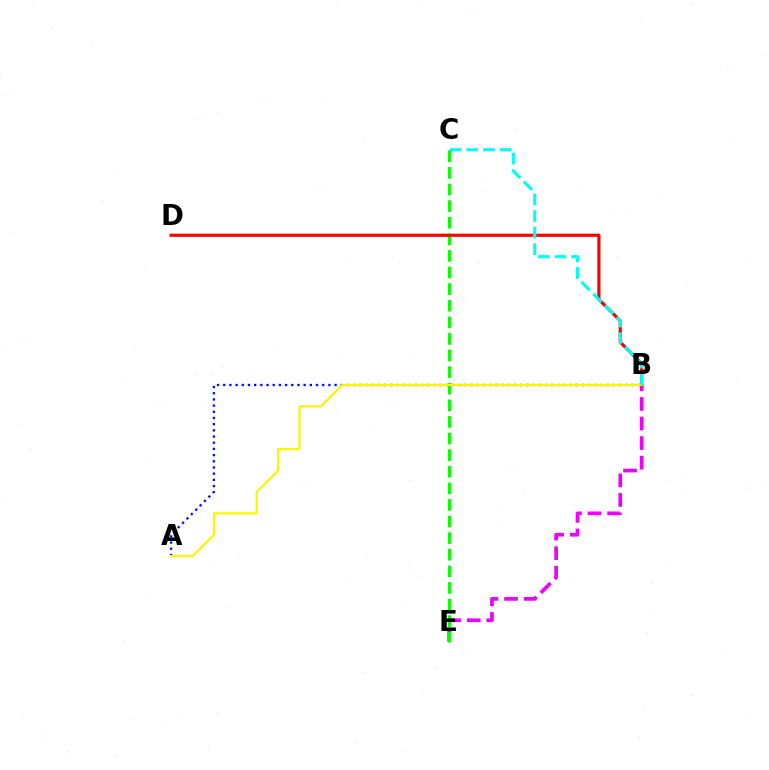{('B', 'E'): [{'color': '#ee00ff', 'line_style': 'dashed', 'thickness': 2.66}], ('A', 'B'): [{'color': '#0010ff', 'line_style': 'dotted', 'thickness': 1.68}, {'color': '#fcf500', 'line_style': 'solid', 'thickness': 1.57}], ('C', 'E'): [{'color': '#08ff00', 'line_style': 'dashed', 'thickness': 2.26}], ('B', 'D'): [{'color': '#ff0000', 'line_style': 'solid', 'thickness': 2.29}], ('B', 'C'): [{'color': '#00fff6', 'line_style': 'dashed', 'thickness': 2.26}]}